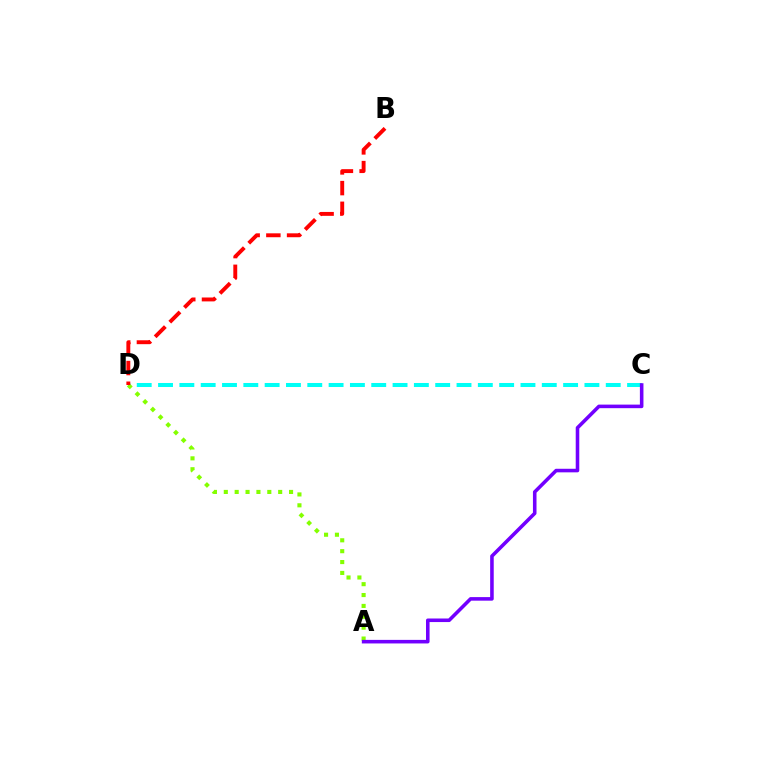{('C', 'D'): [{'color': '#00fff6', 'line_style': 'dashed', 'thickness': 2.9}], ('A', 'D'): [{'color': '#84ff00', 'line_style': 'dotted', 'thickness': 2.95}], ('A', 'C'): [{'color': '#7200ff', 'line_style': 'solid', 'thickness': 2.57}], ('B', 'D'): [{'color': '#ff0000', 'line_style': 'dashed', 'thickness': 2.81}]}